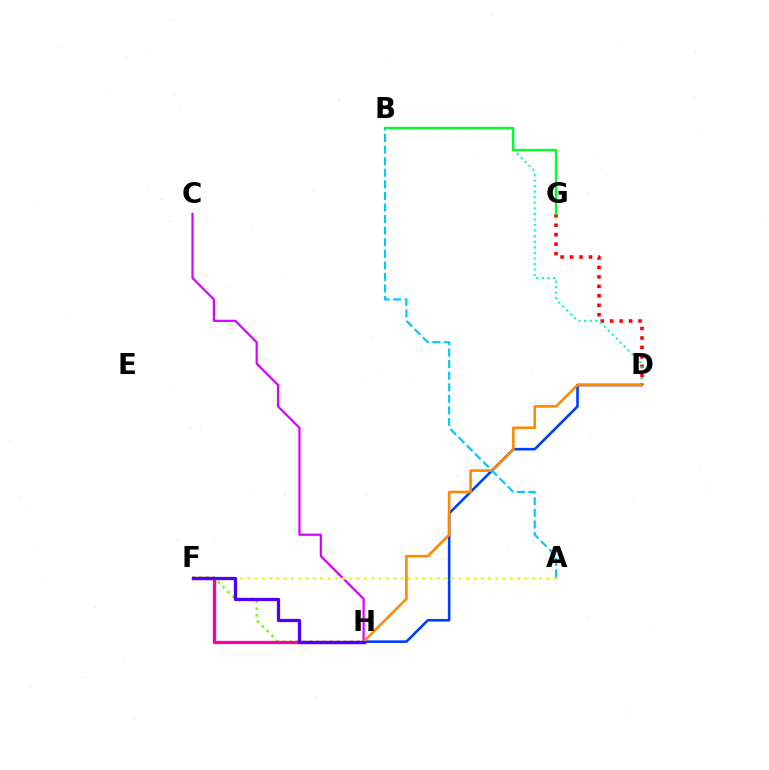{('D', 'G'): [{'color': '#ff0000', 'line_style': 'dotted', 'thickness': 2.57}], ('F', 'H'): [{'color': '#66ff00', 'line_style': 'dotted', 'thickness': 1.84}, {'color': '#ff00a0', 'line_style': 'solid', 'thickness': 2.38}, {'color': '#4f00ff', 'line_style': 'solid', 'thickness': 2.35}], ('C', 'H'): [{'color': '#d600ff', 'line_style': 'solid', 'thickness': 1.58}], ('A', 'F'): [{'color': '#eeff00', 'line_style': 'dotted', 'thickness': 1.98}], ('B', 'D'): [{'color': '#00ffaf', 'line_style': 'dotted', 'thickness': 1.51}], ('D', 'H'): [{'color': '#003fff', 'line_style': 'solid', 'thickness': 1.88}, {'color': '#ff8800', 'line_style': 'solid', 'thickness': 1.85}], ('B', 'G'): [{'color': '#00ff27', 'line_style': 'solid', 'thickness': 1.69}], ('A', 'B'): [{'color': '#00c7ff', 'line_style': 'dashed', 'thickness': 1.57}]}